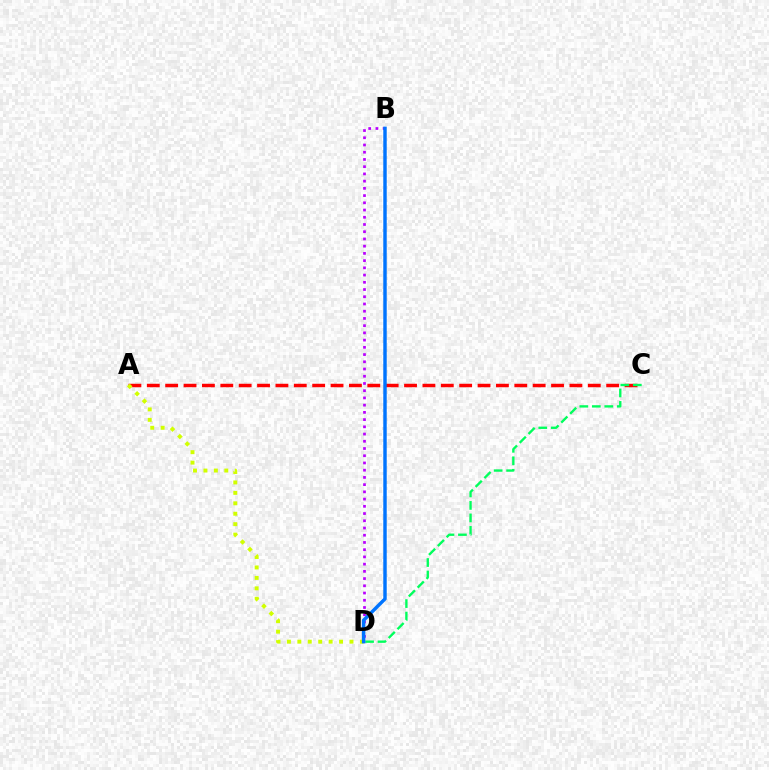{('A', 'C'): [{'color': '#ff0000', 'line_style': 'dashed', 'thickness': 2.5}], ('A', 'D'): [{'color': '#d1ff00', 'line_style': 'dotted', 'thickness': 2.83}], ('B', 'D'): [{'color': '#b900ff', 'line_style': 'dotted', 'thickness': 1.96}, {'color': '#0074ff', 'line_style': 'solid', 'thickness': 2.48}], ('C', 'D'): [{'color': '#00ff5c', 'line_style': 'dashed', 'thickness': 1.7}]}